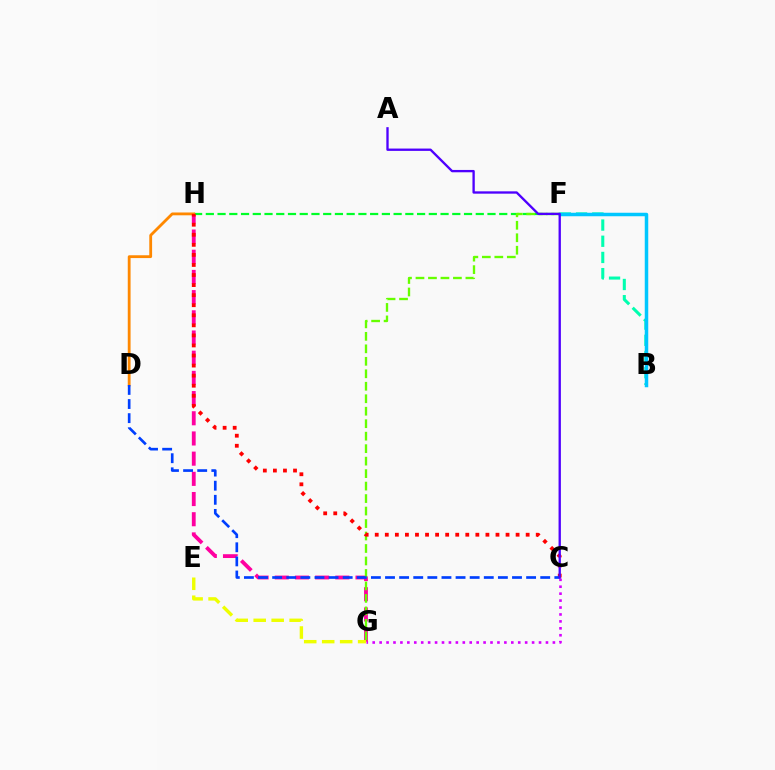{('B', 'F'): [{'color': '#00ffaf', 'line_style': 'dashed', 'thickness': 2.2}, {'color': '#00c7ff', 'line_style': 'solid', 'thickness': 2.51}], ('C', 'G'): [{'color': '#d600ff', 'line_style': 'dotted', 'thickness': 1.88}], ('G', 'H'): [{'color': '#ff00a0', 'line_style': 'dashed', 'thickness': 2.74}], ('F', 'H'): [{'color': '#00ff27', 'line_style': 'dashed', 'thickness': 1.59}], ('D', 'H'): [{'color': '#ff8800', 'line_style': 'solid', 'thickness': 2.03}], ('F', 'G'): [{'color': '#66ff00', 'line_style': 'dashed', 'thickness': 1.7}], ('C', 'H'): [{'color': '#ff0000', 'line_style': 'dotted', 'thickness': 2.73}], ('C', 'D'): [{'color': '#003fff', 'line_style': 'dashed', 'thickness': 1.92}], ('E', 'G'): [{'color': '#eeff00', 'line_style': 'dashed', 'thickness': 2.44}], ('A', 'C'): [{'color': '#4f00ff', 'line_style': 'solid', 'thickness': 1.68}]}